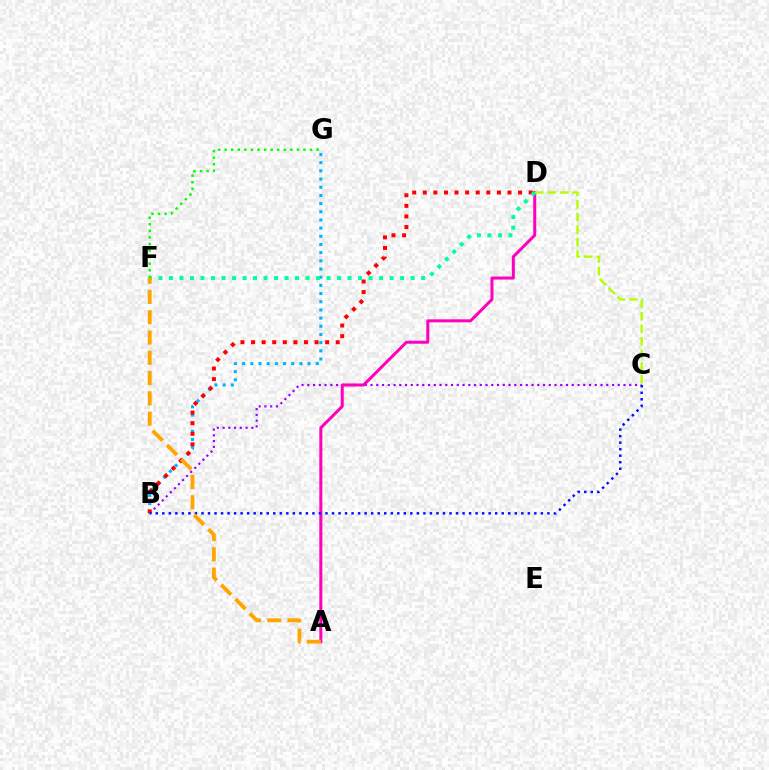{('B', 'G'): [{'color': '#00b5ff', 'line_style': 'dotted', 'thickness': 2.22}], ('B', 'C'): [{'color': '#9b00ff', 'line_style': 'dotted', 'thickness': 1.56}, {'color': '#0010ff', 'line_style': 'dotted', 'thickness': 1.77}], ('A', 'D'): [{'color': '#ff00bd', 'line_style': 'solid', 'thickness': 2.17}], ('B', 'D'): [{'color': '#ff0000', 'line_style': 'dotted', 'thickness': 2.88}], ('C', 'D'): [{'color': '#b3ff00', 'line_style': 'dashed', 'thickness': 1.71}], ('D', 'F'): [{'color': '#00ff9d', 'line_style': 'dotted', 'thickness': 2.85}], ('A', 'F'): [{'color': '#ffa500', 'line_style': 'dashed', 'thickness': 2.75}], ('F', 'G'): [{'color': '#08ff00', 'line_style': 'dotted', 'thickness': 1.78}]}